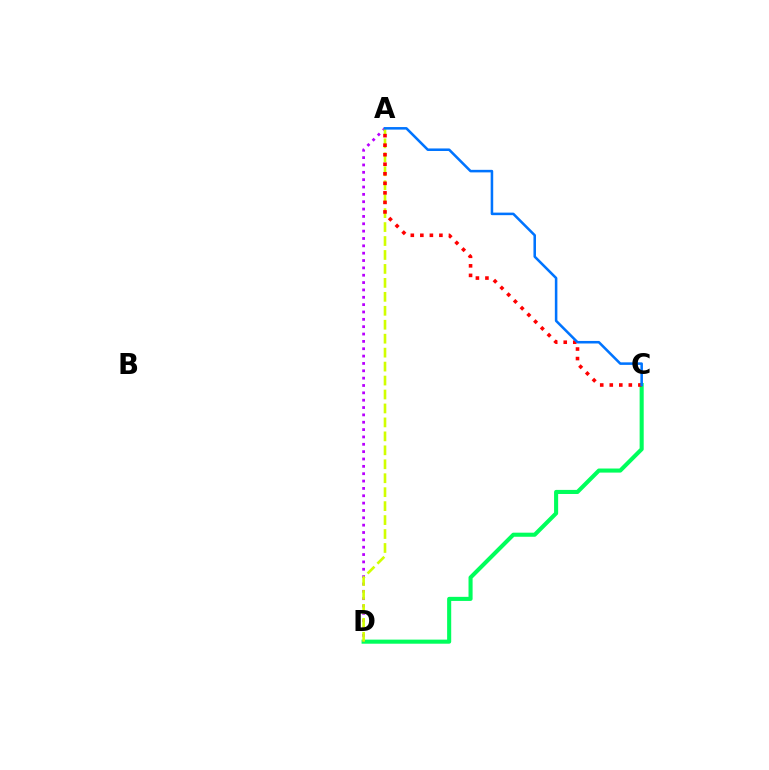{('C', 'D'): [{'color': '#00ff5c', 'line_style': 'solid', 'thickness': 2.94}], ('A', 'D'): [{'color': '#b900ff', 'line_style': 'dotted', 'thickness': 2.0}, {'color': '#d1ff00', 'line_style': 'dashed', 'thickness': 1.9}], ('A', 'C'): [{'color': '#ff0000', 'line_style': 'dotted', 'thickness': 2.59}, {'color': '#0074ff', 'line_style': 'solid', 'thickness': 1.83}]}